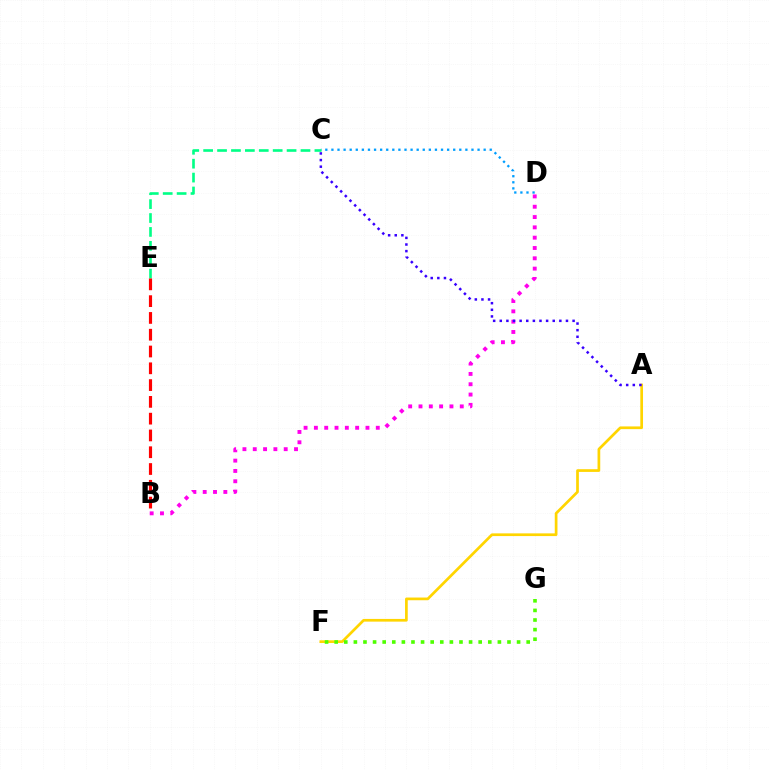{('B', 'D'): [{'color': '#ff00ed', 'line_style': 'dotted', 'thickness': 2.8}], ('C', 'D'): [{'color': '#009eff', 'line_style': 'dotted', 'thickness': 1.65}], ('A', 'F'): [{'color': '#ffd500', 'line_style': 'solid', 'thickness': 1.95}], ('C', 'E'): [{'color': '#00ff86', 'line_style': 'dashed', 'thickness': 1.89}], ('A', 'C'): [{'color': '#3700ff', 'line_style': 'dotted', 'thickness': 1.8}], ('B', 'E'): [{'color': '#ff0000', 'line_style': 'dashed', 'thickness': 2.28}], ('F', 'G'): [{'color': '#4fff00', 'line_style': 'dotted', 'thickness': 2.61}]}